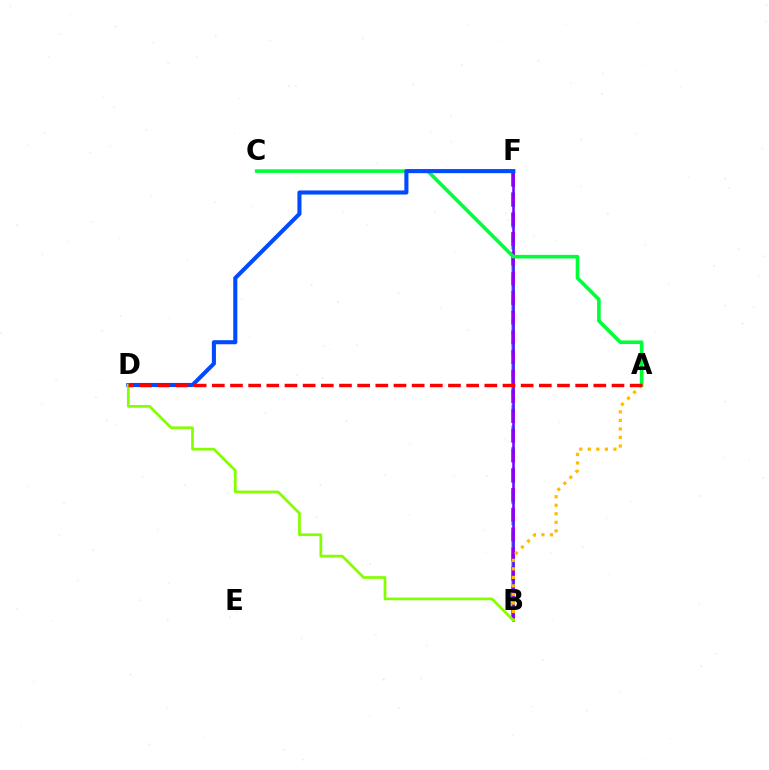{('B', 'F'): [{'color': '#00fff6', 'line_style': 'dashed', 'thickness': 2.88}, {'color': '#ff00cf', 'line_style': 'dashed', 'thickness': 2.68}, {'color': '#7200ff', 'line_style': 'solid', 'thickness': 1.83}], ('A', 'C'): [{'color': '#00ff39', 'line_style': 'solid', 'thickness': 2.59}], ('A', 'B'): [{'color': '#ffbd00', 'line_style': 'dotted', 'thickness': 2.32}], ('D', 'F'): [{'color': '#004bff', 'line_style': 'solid', 'thickness': 2.94}], ('B', 'D'): [{'color': '#84ff00', 'line_style': 'solid', 'thickness': 1.96}], ('A', 'D'): [{'color': '#ff0000', 'line_style': 'dashed', 'thickness': 2.47}]}